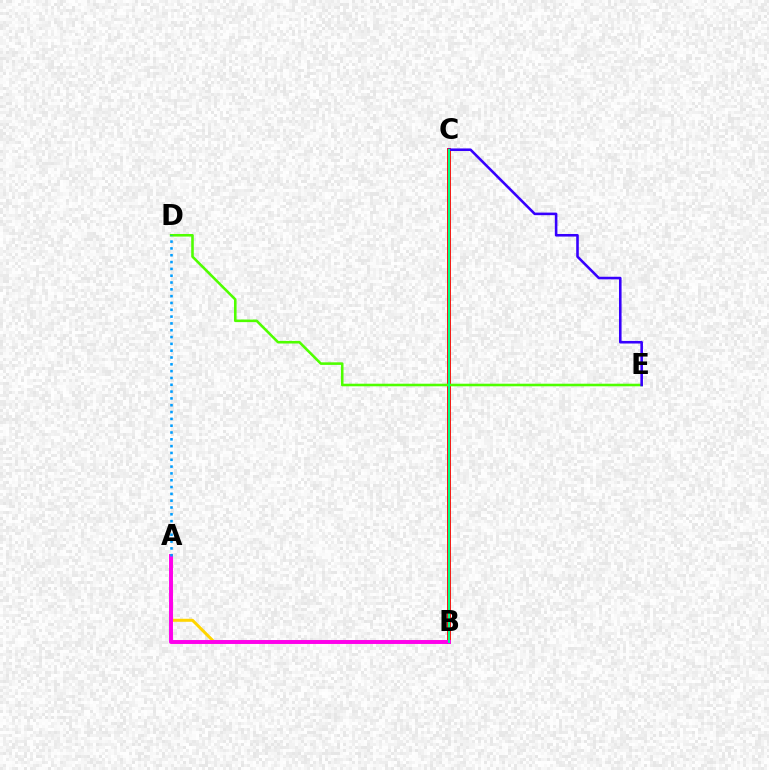{('B', 'C'): [{'color': '#ff0000', 'line_style': 'solid', 'thickness': 2.75}, {'color': '#00ff86', 'line_style': 'solid', 'thickness': 1.5}], ('A', 'B'): [{'color': '#ffd500', 'line_style': 'solid', 'thickness': 2.17}, {'color': '#ff00ed', 'line_style': 'solid', 'thickness': 2.83}], ('D', 'E'): [{'color': '#4fff00', 'line_style': 'solid', 'thickness': 1.86}], ('A', 'D'): [{'color': '#009eff', 'line_style': 'dotted', 'thickness': 1.85}], ('C', 'E'): [{'color': '#3700ff', 'line_style': 'solid', 'thickness': 1.86}]}